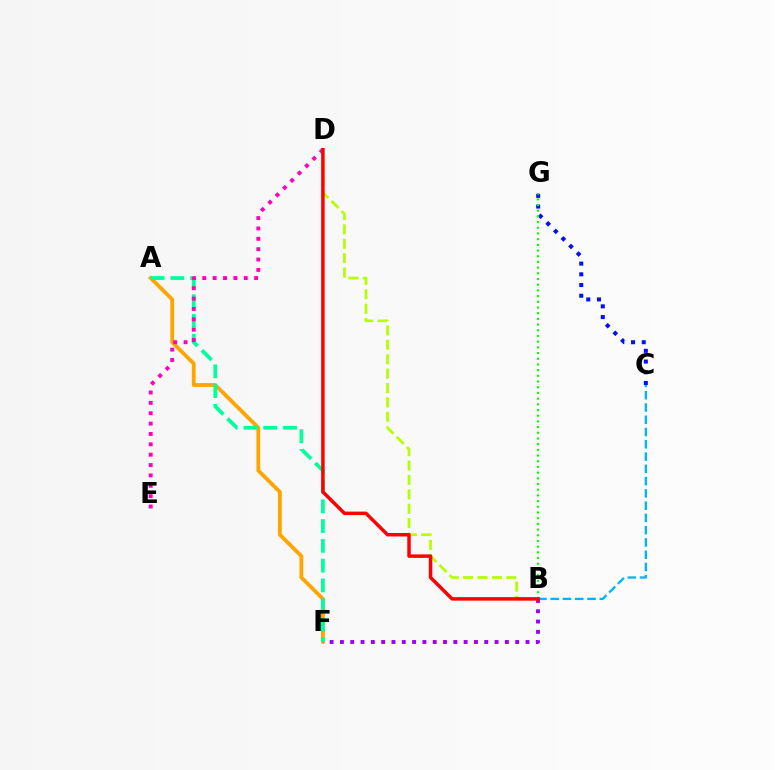{('A', 'F'): [{'color': '#ffa500', 'line_style': 'solid', 'thickness': 2.75}, {'color': '#00ff9d', 'line_style': 'dashed', 'thickness': 2.69}], ('B', 'F'): [{'color': '#9b00ff', 'line_style': 'dotted', 'thickness': 2.8}], ('C', 'G'): [{'color': '#0010ff', 'line_style': 'dotted', 'thickness': 2.91}], ('B', 'D'): [{'color': '#b3ff00', 'line_style': 'dashed', 'thickness': 1.96}, {'color': '#ff0000', 'line_style': 'solid', 'thickness': 2.5}], ('D', 'E'): [{'color': '#ff00bd', 'line_style': 'dotted', 'thickness': 2.82}], ('B', 'C'): [{'color': '#00b5ff', 'line_style': 'dashed', 'thickness': 1.67}], ('B', 'G'): [{'color': '#08ff00', 'line_style': 'dotted', 'thickness': 1.55}]}